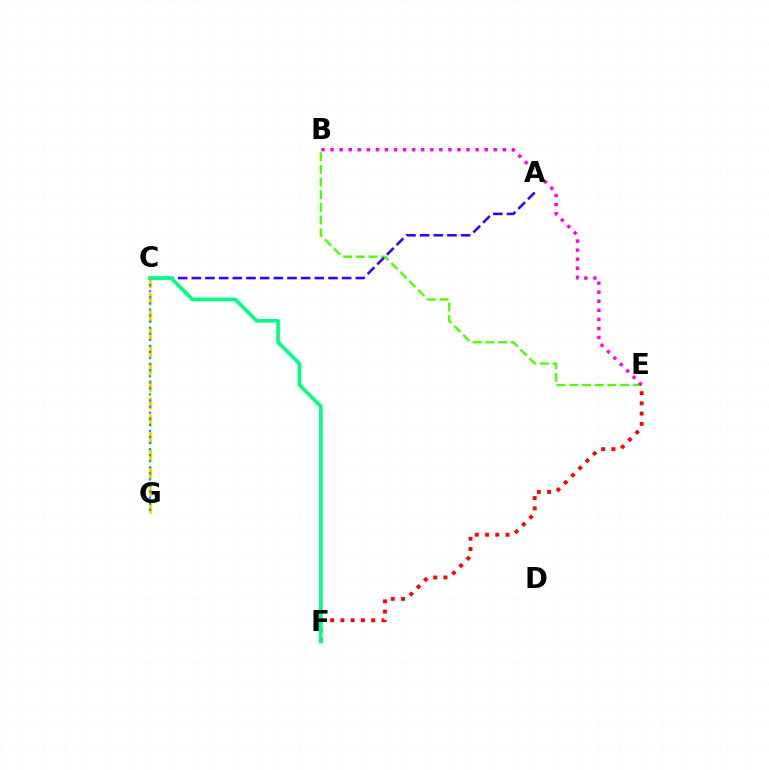{('B', 'E'): [{'color': '#4fff00', 'line_style': 'dashed', 'thickness': 1.72}, {'color': '#ff00ed', 'line_style': 'dotted', 'thickness': 2.46}], ('A', 'C'): [{'color': '#3700ff', 'line_style': 'dashed', 'thickness': 1.86}], ('C', 'G'): [{'color': '#ffd500', 'line_style': 'dashed', 'thickness': 2.36}, {'color': '#009eff', 'line_style': 'dotted', 'thickness': 1.65}], ('E', 'F'): [{'color': '#ff0000', 'line_style': 'dotted', 'thickness': 2.79}], ('C', 'F'): [{'color': '#00ff86', 'line_style': 'solid', 'thickness': 2.65}]}